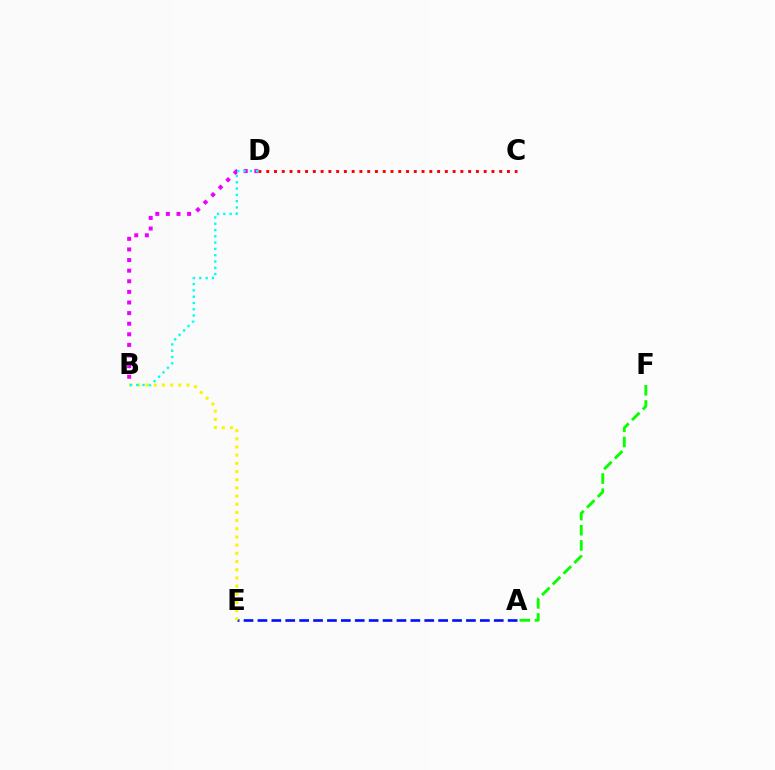{('C', 'D'): [{'color': '#ff0000', 'line_style': 'dotted', 'thickness': 2.11}], ('A', 'E'): [{'color': '#0010ff', 'line_style': 'dashed', 'thickness': 1.89}], ('B', 'E'): [{'color': '#fcf500', 'line_style': 'dotted', 'thickness': 2.22}], ('B', 'D'): [{'color': '#ee00ff', 'line_style': 'dotted', 'thickness': 2.88}, {'color': '#00fff6', 'line_style': 'dotted', 'thickness': 1.71}], ('A', 'F'): [{'color': '#08ff00', 'line_style': 'dashed', 'thickness': 2.06}]}